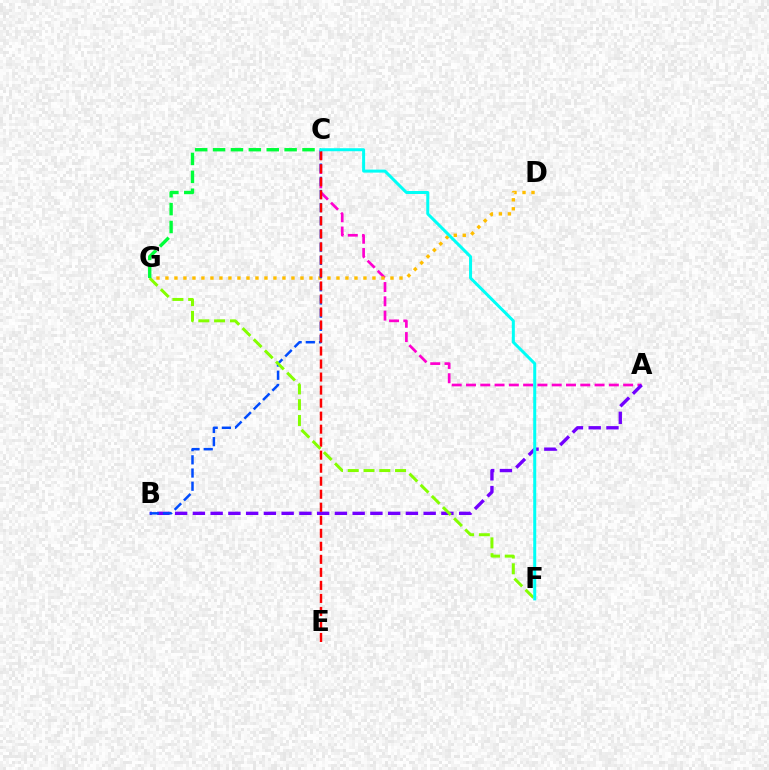{('A', 'C'): [{'color': '#ff00cf', 'line_style': 'dashed', 'thickness': 1.94}], ('A', 'B'): [{'color': '#7200ff', 'line_style': 'dashed', 'thickness': 2.41}], ('D', 'G'): [{'color': '#ffbd00', 'line_style': 'dotted', 'thickness': 2.45}], ('B', 'C'): [{'color': '#004bff', 'line_style': 'dashed', 'thickness': 1.79}], ('C', 'E'): [{'color': '#ff0000', 'line_style': 'dashed', 'thickness': 1.77}], ('F', 'G'): [{'color': '#84ff00', 'line_style': 'dashed', 'thickness': 2.14}], ('C', 'G'): [{'color': '#00ff39', 'line_style': 'dashed', 'thickness': 2.43}], ('C', 'F'): [{'color': '#00fff6', 'line_style': 'solid', 'thickness': 2.17}]}